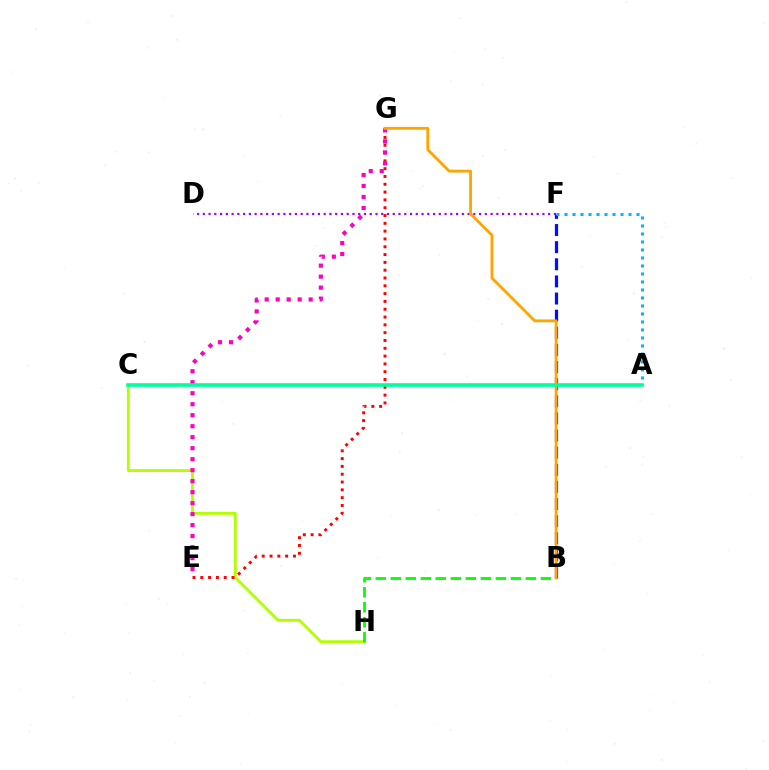{('C', 'H'): [{'color': '#b3ff00', 'line_style': 'solid', 'thickness': 2.05}], ('B', 'F'): [{'color': '#0010ff', 'line_style': 'dashed', 'thickness': 2.33}], ('E', 'G'): [{'color': '#ff0000', 'line_style': 'dotted', 'thickness': 2.12}, {'color': '#ff00bd', 'line_style': 'dotted', 'thickness': 2.99}], ('D', 'F'): [{'color': '#9b00ff', 'line_style': 'dotted', 'thickness': 1.56}], ('A', 'F'): [{'color': '#00b5ff', 'line_style': 'dotted', 'thickness': 2.17}], ('B', 'H'): [{'color': '#08ff00', 'line_style': 'dashed', 'thickness': 2.04}], ('B', 'G'): [{'color': '#ffa500', 'line_style': 'solid', 'thickness': 2.05}], ('A', 'C'): [{'color': '#00ff9d', 'line_style': 'solid', 'thickness': 2.6}]}